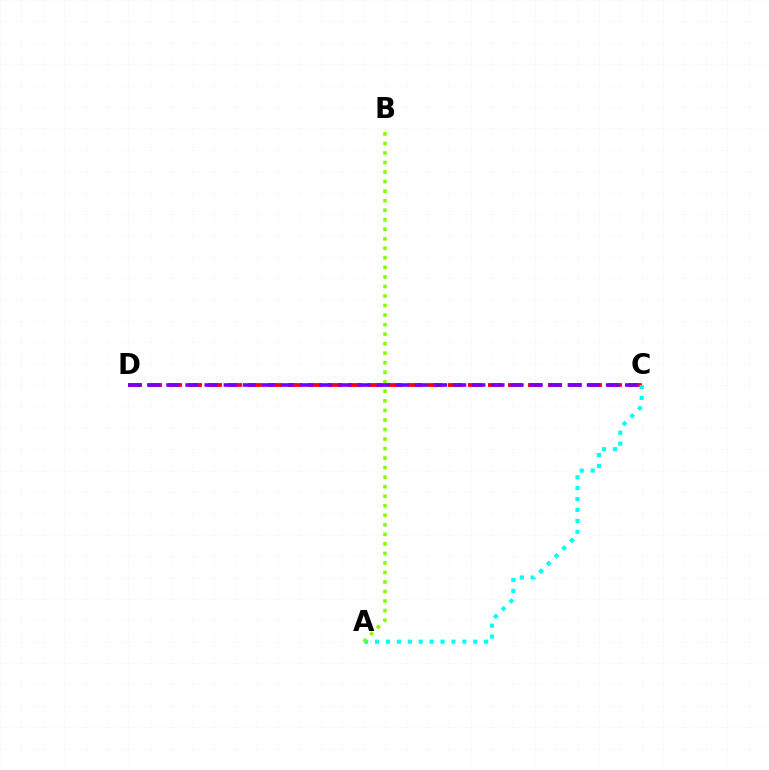{('C', 'D'): [{'color': '#ff0000', 'line_style': 'dashed', 'thickness': 2.72}, {'color': '#7200ff', 'line_style': 'dashed', 'thickness': 2.6}], ('A', 'C'): [{'color': '#00fff6', 'line_style': 'dotted', 'thickness': 2.96}], ('A', 'B'): [{'color': '#84ff00', 'line_style': 'dotted', 'thickness': 2.59}]}